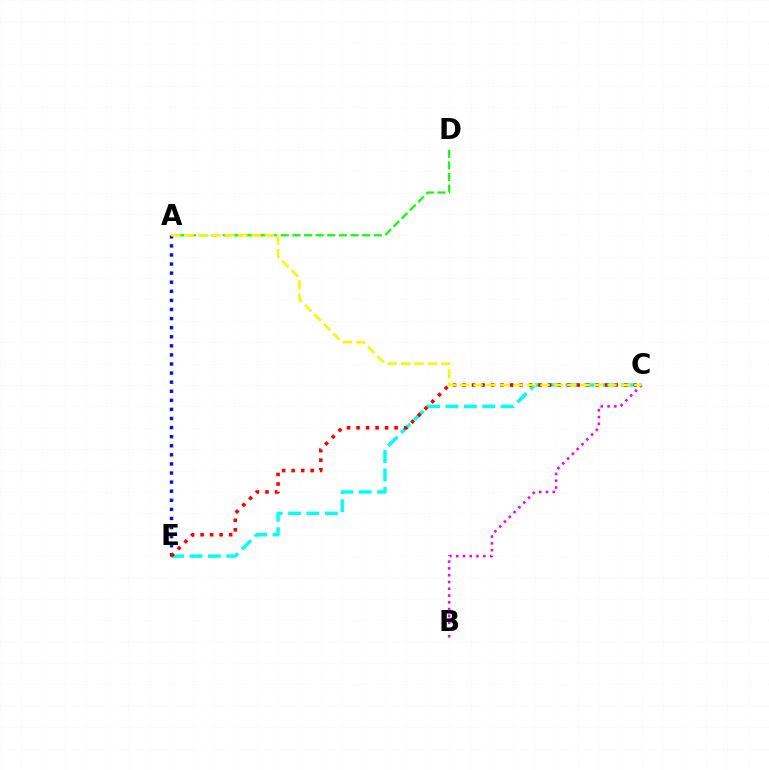{('A', 'D'): [{'color': '#08ff00', 'line_style': 'dashed', 'thickness': 1.58}], ('C', 'E'): [{'color': '#00fff6', 'line_style': 'dashed', 'thickness': 2.5}, {'color': '#ff0000', 'line_style': 'dotted', 'thickness': 2.58}], ('A', 'E'): [{'color': '#0010ff', 'line_style': 'dotted', 'thickness': 2.47}], ('B', 'C'): [{'color': '#ee00ff', 'line_style': 'dotted', 'thickness': 1.84}], ('A', 'C'): [{'color': '#fcf500', 'line_style': 'dashed', 'thickness': 1.82}]}